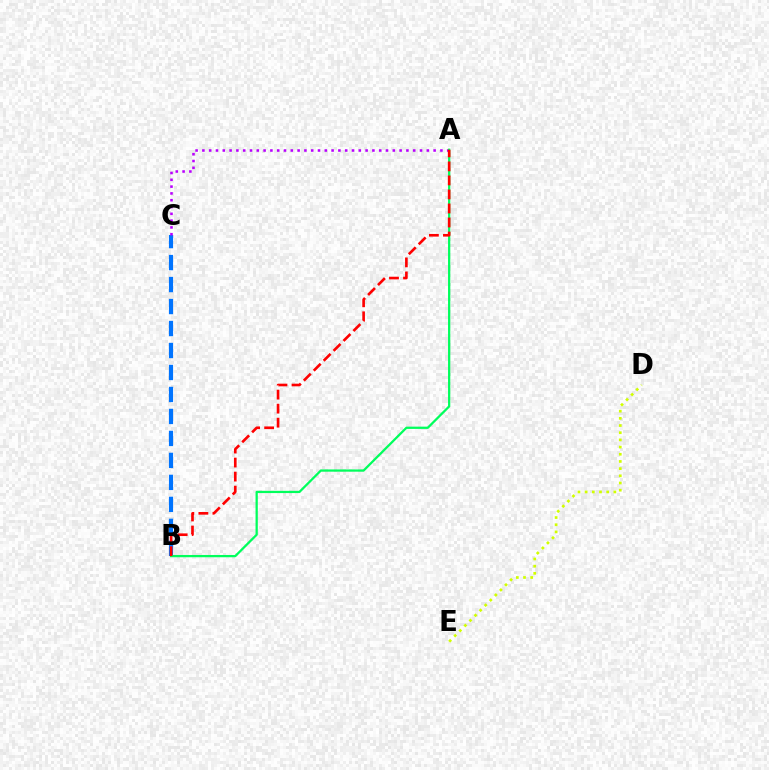{('B', 'C'): [{'color': '#0074ff', 'line_style': 'dashed', 'thickness': 2.99}], ('D', 'E'): [{'color': '#d1ff00', 'line_style': 'dotted', 'thickness': 1.95}], ('A', 'C'): [{'color': '#b900ff', 'line_style': 'dotted', 'thickness': 1.85}], ('A', 'B'): [{'color': '#00ff5c', 'line_style': 'solid', 'thickness': 1.63}, {'color': '#ff0000', 'line_style': 'dashed', 'thickness': 1.91}]}